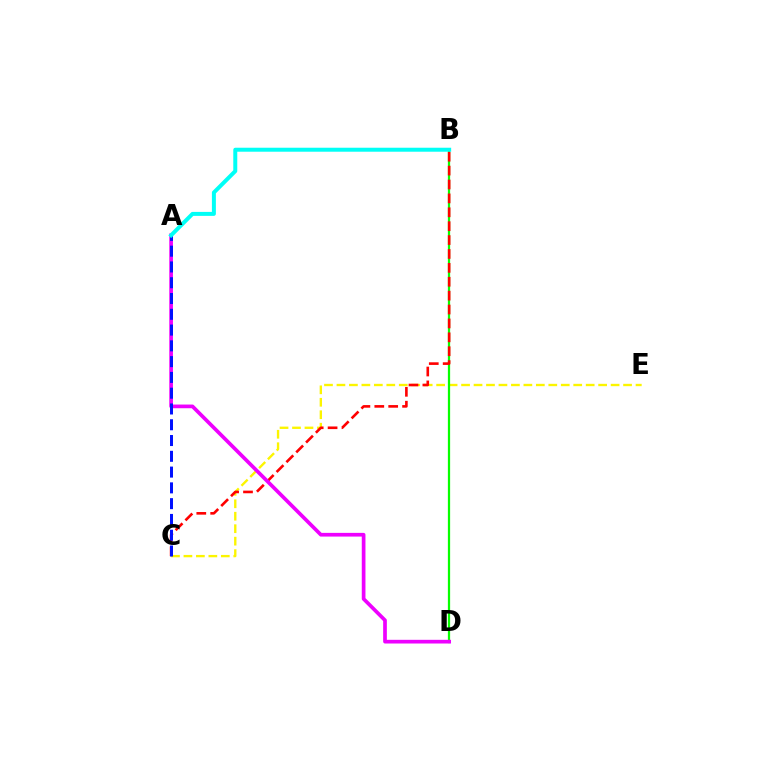{('C', 'E'): [{'color': '#fcf500', 'line_style': 'dashed', 'thickness': 1.69}], ('B', 'D'): [{'color': '#08ff00', 'line_style': 'solid', 'thickness': 1.62}], ('B', 'C'): [{'color': '#ff0000', 'line_style': 'dashed', 'thickness': 1.89}], ('A', 'D'): [{'color': '#ee00ff', 'line_style': 'solid', 'thickness': 2.66}], ('A', 'C'): [{'color': '#0010ff', 'line_style': 'dashed', 'thickness': 2.14}], ('A', 'B'): [{'color': '#00fff6', 'line_style': 'solid', 'thickness': 2.87}]}